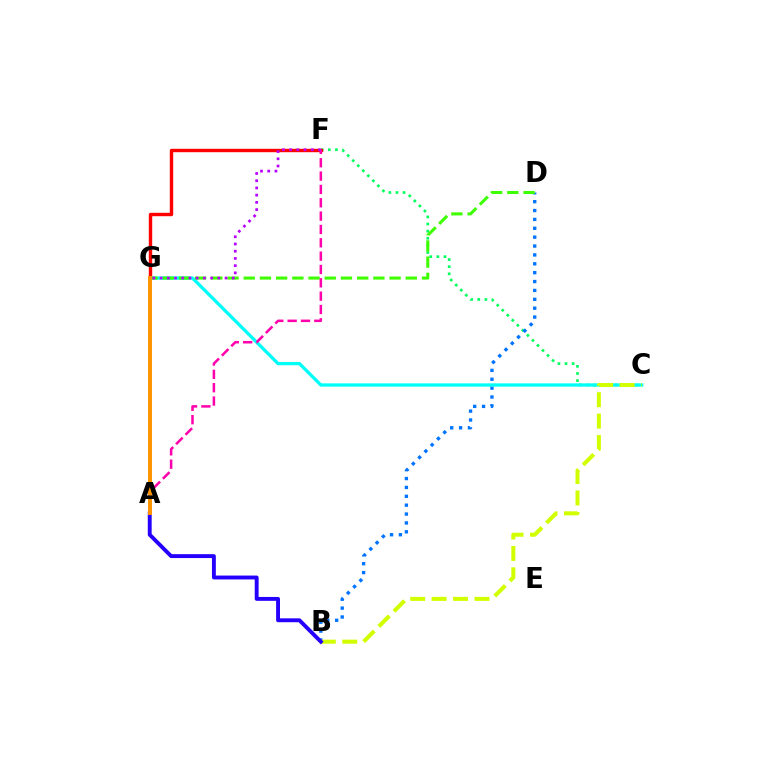{('C', 'F'): [{'color': '#00ff5c', 'line_style': 'dotted', 'thickness': 1.93}], ('B', 'D'): [{'color': '#0074ff', 'line_style': 'dotted', 'thickness': 2.41}], ('C', 'G'): [{'color': '#00fff6', 'line_style': 'solid', 'thickness': 2.37}], ('F', 'G'): [{'color': '#ff0000', 'line_style': 'solid', 'thickness': 2.45}, {'color': '#b900ff', 'line_style': 'dotted', 'thickness': 1.96}], ('D', 'G'): [{'color': '#3dff00', 'line_style': 'dashed', 'thickness': 2.2}], ('B', 'C'): [{'color': '#d1ff00', 'line_style': 'dashed', 'thickness': 2.91}], ('A', 'B'): [{'color': '#2500ff', 'line_style': 'solid', 'thickness': 2.8}], ('A', 'F'): [{'color': '#ff00ac', 'line_style': 'dashed', 'thickness': 1.81}], ('A', 'G'): [{'color': '#ff9400', 'line_style': 'solid', 'thickness': 2.85}]}